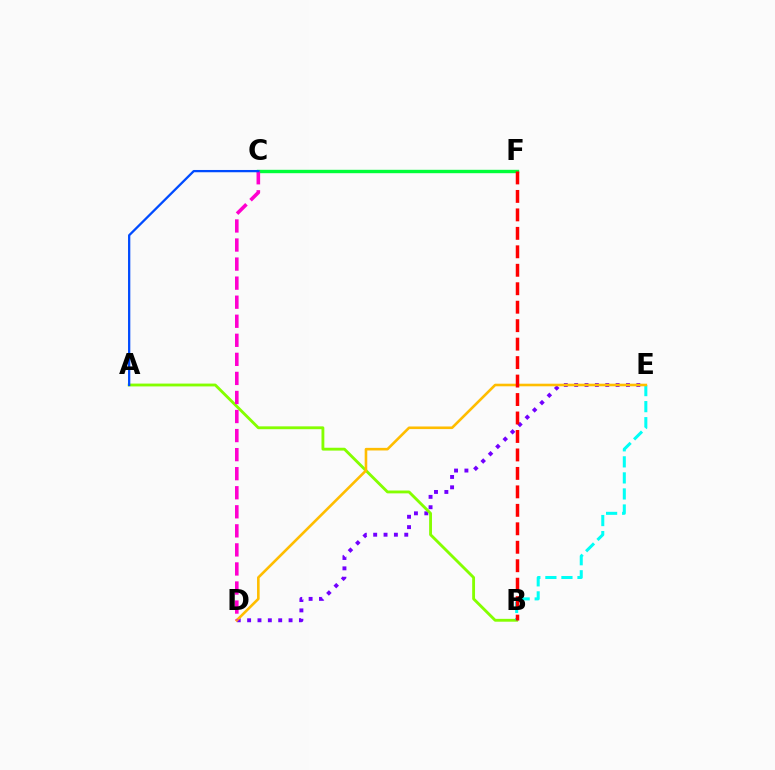{('D', 'E'): [{'color': '#7200ff', 'line_style': 'dotted', 'thickness': 2.81}, {'color': '#ffbd00', 'line_style': 'solid', 'thickness': 1.88}], ('C', 'F'): [{'color': '#00ff39', 'line_style': 'solid', 'thickness': 2.44}], ('A', 'B'): [{'color': '#84ff00', 'line_style': 'solid', 'thickness': 2.05}], ('B', 'E'): [{'color': '#00fff6', 'line_style': 'dashed', 'thickness': 2.18}], ('C', 'D'): [{'color': '#ff00cf', 'line_style': 'dashed', 'thickness': 2.59}], ('B', 'F'): [{'color': '#ff0000', 'line_style': 'dashed', 'thickness': 2.51}], ('A', 'C'): [{'color': '#004bff', 'line_style': 'solid', 'thickness': 1.64}]}